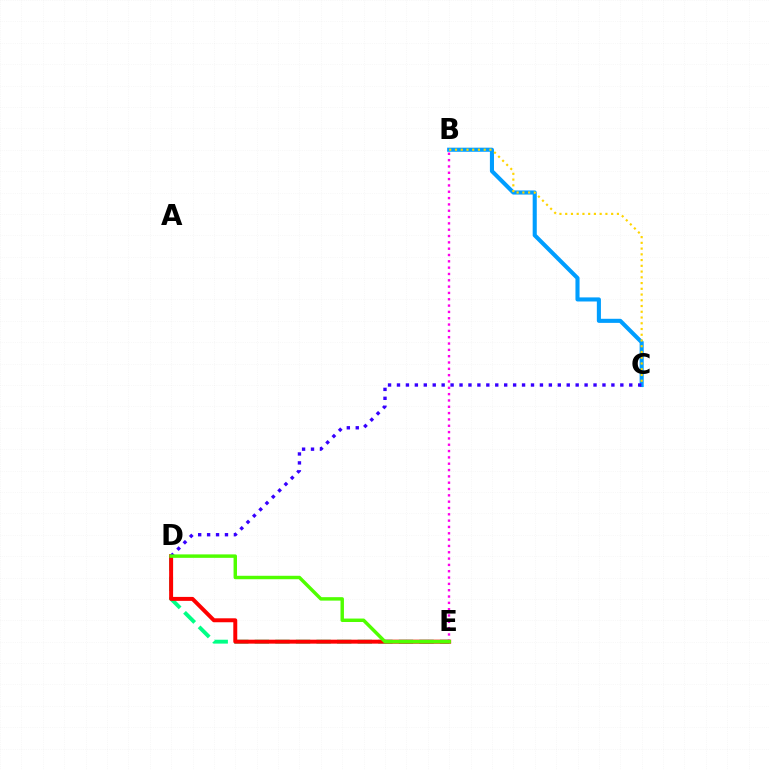{('B', 'E'): [{'color': '#ff00ed', 'line_style': 'dotted', 'thickness': 1.72}], ('B', 'C'): [{'color': '#009eff', 'line_style': 'solid', 'thickness': 2.95}, {'color': '#ffd500', 'line_style': 'dotted', 'thickness': 1.56}], ('D', 'E'): [{'color': '#00ff86', 'line_style': 'dashed', 'thickness': 2.8}, {'color': '#ff0000', 'line_style': 'solid', 'thickness': 2.85}, {'color': '#4fff00', 'line_style': 'solid', 'thickness': 2.48}], ('C', 'D'): [{'color': '#3700ff', 'line_style': 'dotted', 'thickness': 2.43}]}